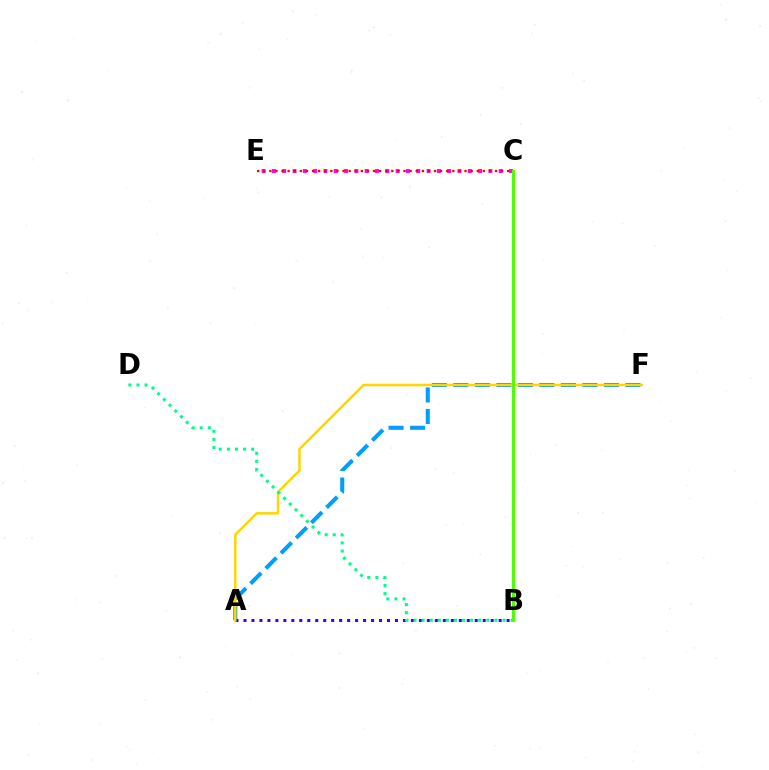{('C', 'E'): [{'color': '#ff00ed', 'line_style': 'dotted', 'thickness': 2.8}, {'color': '#ff0000', 'line_style': 'dotted', 'thickness': 1.66}], ('A', 'F'): [{'color': '#009eff', 'line_style': 'dashed', 'thickness': 2.92}, {'color': '#ffd500', 'line_style': 'solid', 'thickness': 1.79}], ('A', 'B'): [{'color': '#3700ff', 'line_style': 'dotted', 'thickness': 2.17}], ('B', 'D'): [{'color': '#00ff86', 'line_style': 'dotted', 'thickness': 2.2}], ('B', 'C'): [{'color': '#4fff00', 'line_style': 'solid', 'thickness': 2.24}]}